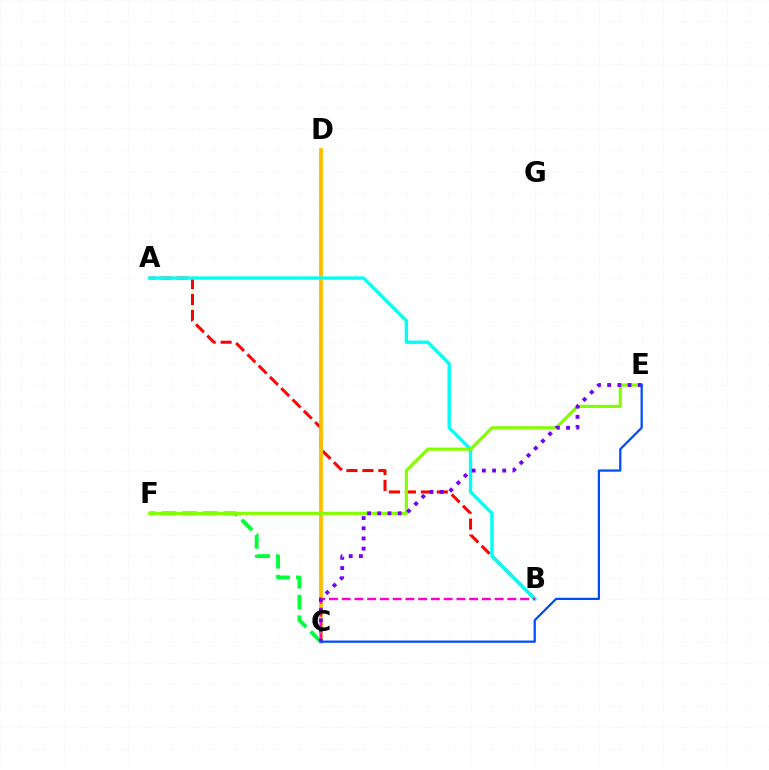{('A', 'B'): [{'color': '#ff0000', 'line_style': 'dashed', 'thickness': 2.17}, {'color': '#00fff6', 'line_style': 'solid', 'thickness': 2.42}], ('C', 'F'): [{'color': '#00ff39', 'line_style': 'dashed', 'thickness': 2.81}], ('C', 'D'): [{'color': '#ffbd00', 'line_style': 'solid', 'thickness': 2.74}], ('B', 'C'): [{'color': '#ff00cf', 'line_style': 'dashed', 'thickness': 1.73}], ('E', 'F'): [{'color': '#84ff00', 'line_style': 'solid', 'thickness': 2.27}], ('C', 'E'): [{'color': '#7200ff', 'line_style': 'dotted', 'thickness': 2.77}, {'color': '#004bff', 'line_style': 'solid', 'thickness': 1.61}]}